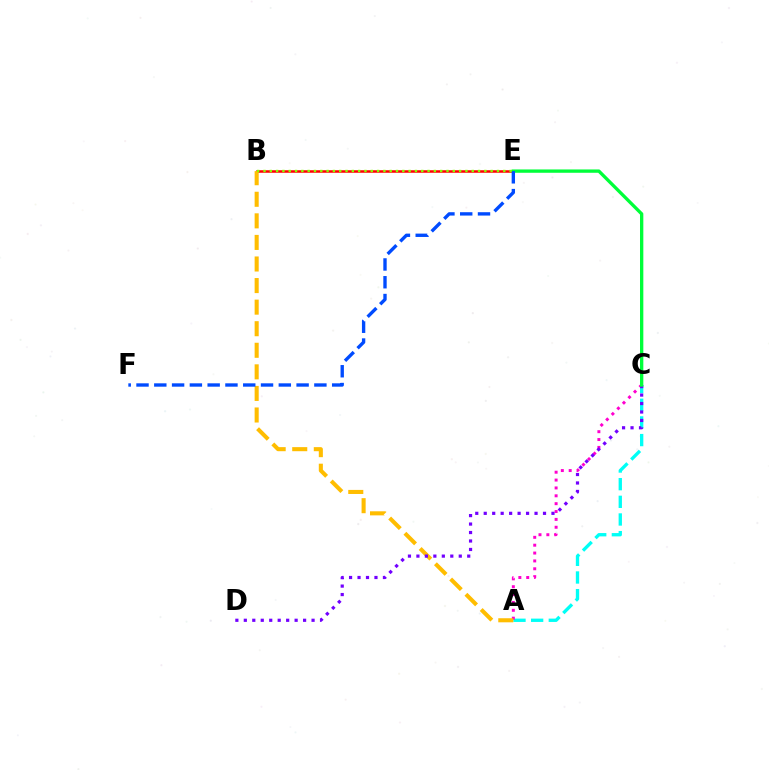{('B', 'E'): [{'color': '#ff0000', 'line_style': 'solid', 'thickness': 1.81}, {'color': '#84ff00', 'line_style': 'dotted', 'thickness': 1.71}], ('A', 'C'): [{'color': '#00fff6', 'line_style': 'dashed', 'thickness': 2.4}, {'color': '#ff00cf', 'line_style': 'dotted', 'thickness': 2.14}], ('A', 'B'): [{'color': '#ffbd00', 'line_style': 'dashed', 'thickness': 2.93}], ('C', 'D'): [{'color': '#7200ff', 'line_style': 'dotted', 'thickness': 2.3}], ('C', 'E'): [{'color': '#00ff39', 'line_style': 'solid', 'thickness': 2.39}], ('E', 'F'): [{'color': '#004bff', 'line_style': 'dashed', 'thickness': 2.42}]}